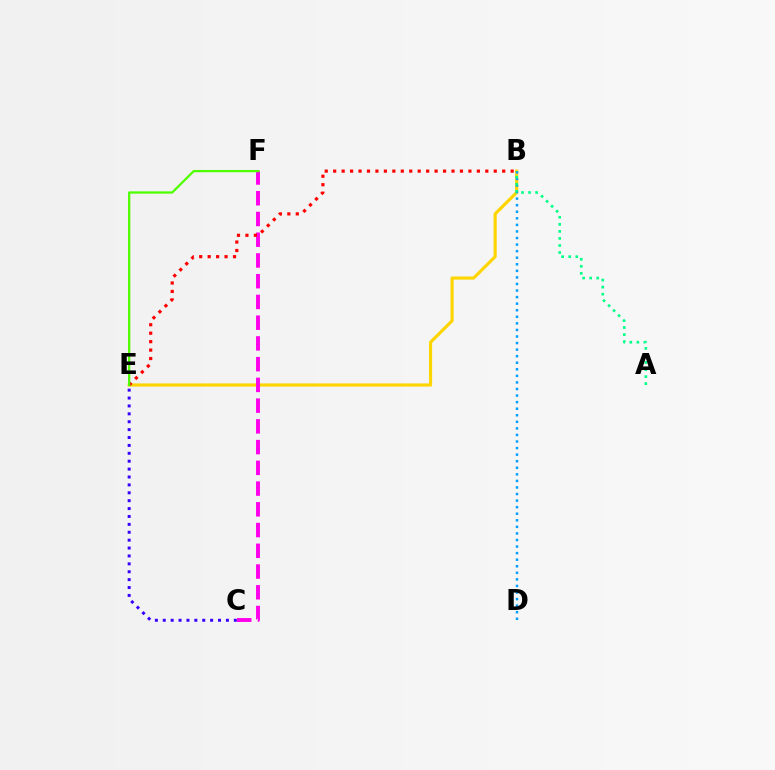{('B', 'E'): [{'color': '#ffd500', 'line_style': 'solid', 'thickness': 2.28}, {'color': '#ff0000', 'line_style': 'dotted', 'thickness': 2.3}], ('B', 'D'): [{'color': '#009eff', 'line_style': 'dotted', 'thickness': 1.78}], ('C', 'E'): [{'color': '#3700ff', 'line_style': 'dotted', 'thickness': 2.15}], ('C', 'F'): [{'color': '#ff00ed', 'line_style': 'dashed', 'thickness': 2.82}], ('A', 'B'): [{'color': '#00ff86', 'line_style': 'dotted', 'thickness': 1.92}], ('E', 'F'): [{'color': '#4fff00', 'line_style': 'solid', 'thickness': 1.63}]}